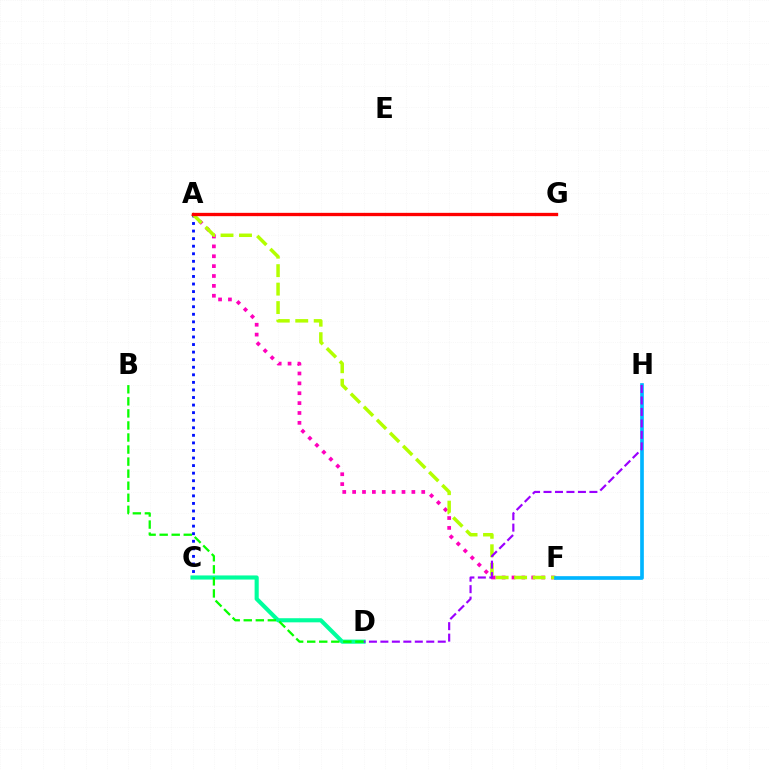{('A', 'F'): [{'color': '#ff00bd', 'line_style': 'dotted', 'thickness': 2.68}, {'color': '#b3ff00', 'line_style': 'dashed', 'thickness': 2.51}], ('A', 'C'): [{'color': '#0010ff', 'line_style': 'dotted', 'thickness': 2.06}], ('A', 'G'): [{'color': '#ffa500', 'line_style': 'solid', 'thickness': 1.84}, {'color': '#ff0000', 'line_style': 'solid', 'thickness': 2.38}], ('C', 'D'): [{'color': '#00ff9d', 'line_style': 'solid', 'thickness': 2.97}], ('F', 'H'): [{'color': '#00b5ff', 'line_style': 'solid', 'thickness': 2.64}], ('D', 'H'): [{'color': '#9b00ff', 'line_style': 'dashed', 'thickness': 1.56}], ('B', 'D'): [{'color': '#08ff00', 'line_style': 'dashed', 'thickness': 1.64}]}